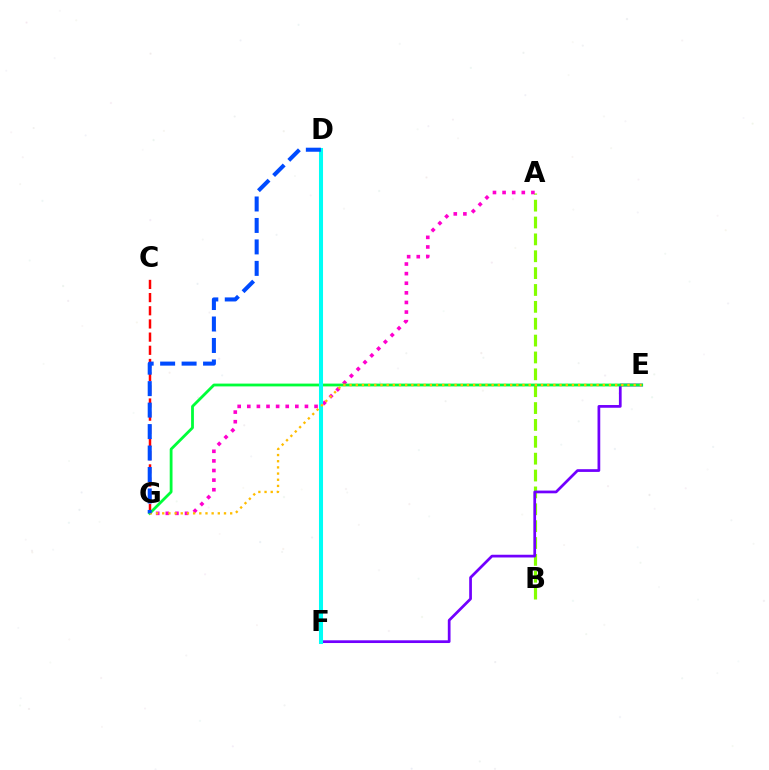{('A', 'B'): [{'color': '#84ff00', 'line_style': 'dashed', 'thickness': 2.29}], ('E', 'F'): [{'color': '#7200ff', 'line_style': 'solid', 'thickness': 1.96}], ('C', 'G'): [{'color': '#ff0000', 'line_style': 'dashed', 'thickness': 1.79}], ('A', 'G'): [{'color': '#ff00cf', 'line_style': 'dotted', 'thickness': 2.61}], ('E', 'G'): [{'color': '#00ff39', 'line_style': 'solid', 'thickness': 2.02}, {'color': '#ffbd00', 'line_style': 'dotted', 'thickness': 1.68}], ('D', 'F'): [{'color': '#00fff6', 'line_style': 'solid', 'thickness': 2.91}], ('D', 'G'): [{'color': '#004bff', 'line_style': 'dashed', 'thickness': 2.92}]}